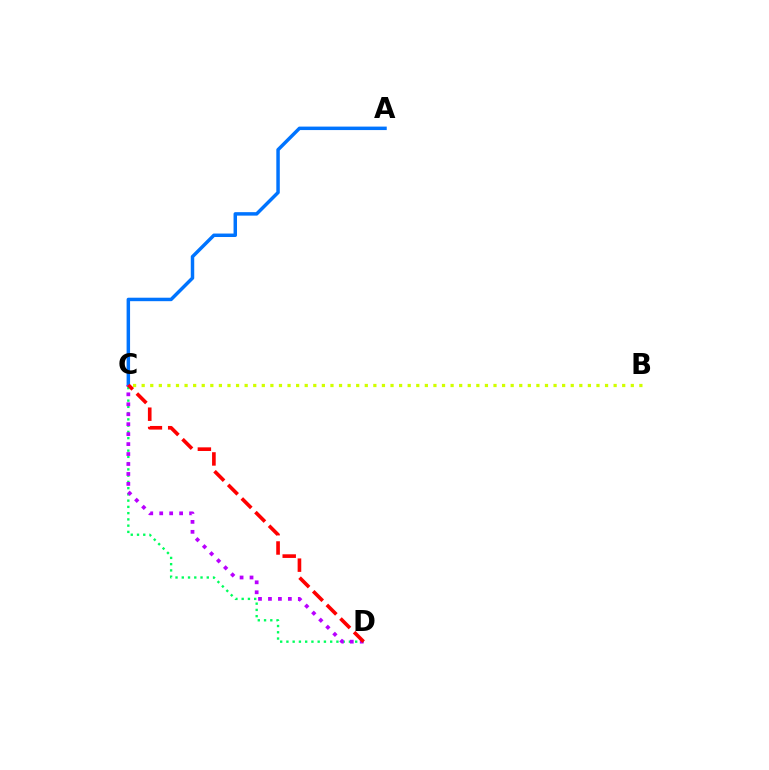{('A', 'C'): [{'color': '#0074ff', 'line_style': 'solid', 'thickness': 2.5}], ('B', 'C'): [{'color': '#d1ff00', 'line_style': 'dotted', 'thickness': 2.33}], ('C', 'D'): [{'color': '#00ff5c', 'line_style': 'dotted', 'thickness': 1.7}, {'color': '#b900ff', 'line_style': 'dotted', 'thickness': 2.7}, {'color': '#ff0000', 'line_style': 'dashed', 'thickness': 2.62}]}